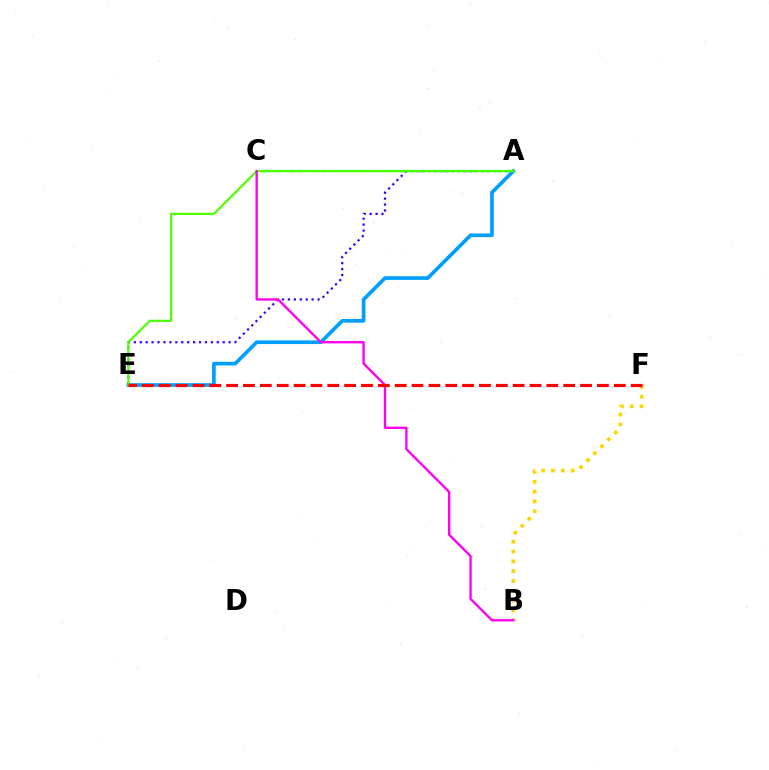{('A', 'E'): [{'color': '#3700ff', 'line_style': 'dotted', 'thickness': 1.61}, {'color': '#009eff', 'line_style': 'solid', 'thickness': 2.63}, {'color': '#4fff00', 'line_style': 'solid', 'thickness': 1.59}], ('B', 'F'): [{'color': '#ffd500', 'line_style': 'dotted', 'thickness': 2.67}], ('A', 'C'): [{'color': '#00ff86', 'line_style': 'dashed', 'thickness': 1.65}], ('B', 'C'): [{'color': '#ff00ed', 'line_style': 'solid', 'thickness': 1.7}], ('E', 'F'): [{'color': '#ff0000', 'line_style': 'dashed', 'thickness': 2.29}]}